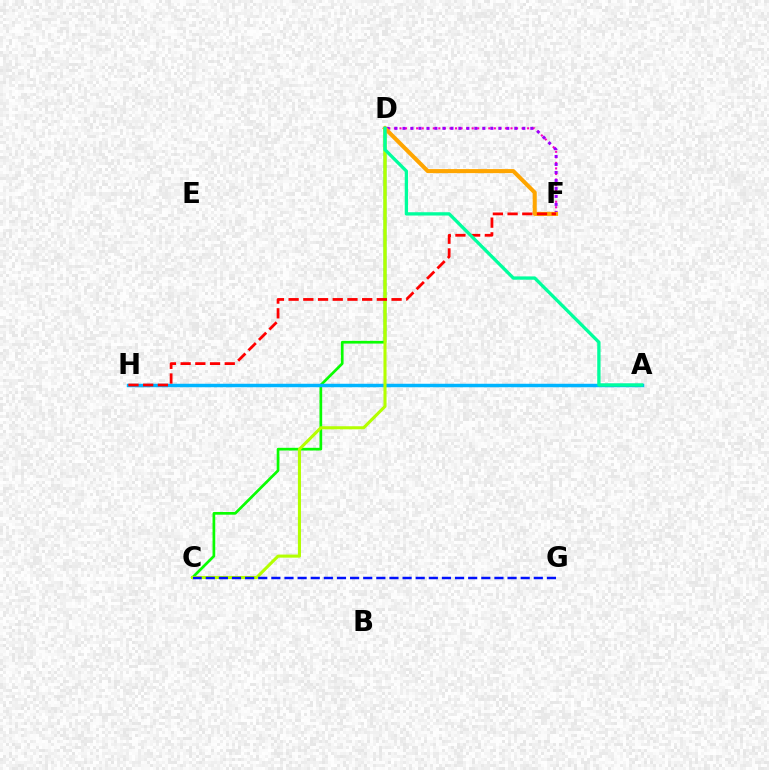{('D', 'F'): [{'color': '#ff00bd', 'line_style': 'dotted', 'thickness': 1.51}, {'color': '#9b00ff', 'line_style': 'dotted', 'thickness': 2.17}, {'color': '#ffa500', 'line_style': 'solid', 'thickness': 2.92}], ('C', 'D'): [{'color': '#08ff00', 'line_style': 'solid', 'thickness': 1.95}, {'color': '#b3ff00', 'line_style': 'solid', 'thickness': 2.21}], ('A', 'H'): [{'color': '#00b5ff', 'line_style': 'solid', 'thickness': 2.5}], ('F', 'H'): [{'color': '#ff0000', 'line_style': 'dashed', 'thickness': 2.0}], ('A', 'D'): [{'color': '#00ff9d', 'line_style': 'solid', 'thickness': 2.38}], ('C', 'G'): [{'color': '#0010ff', 'line_style': 'dashed', 'thickness': 1.78}]}